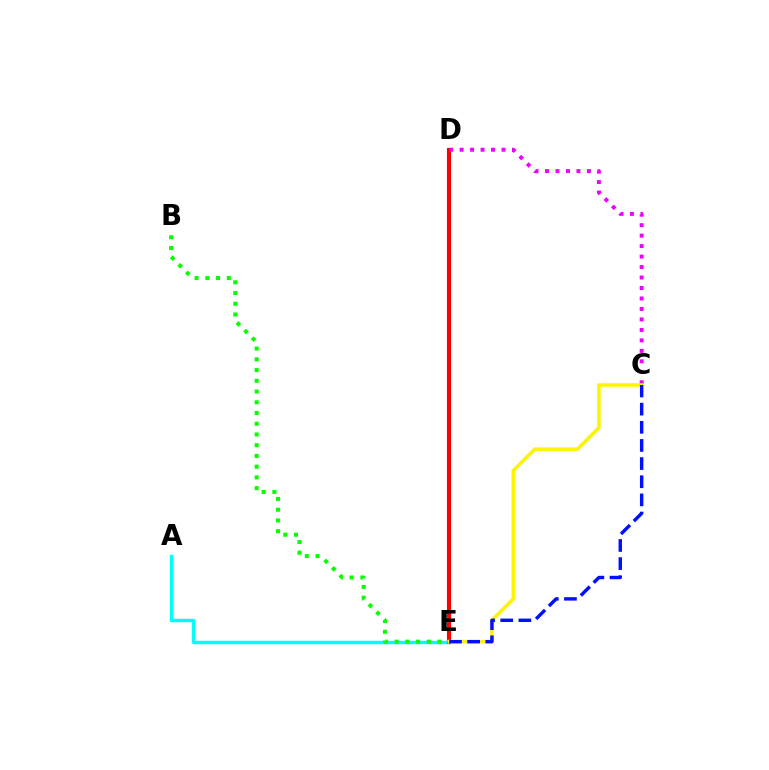{('A', 'E'): [{'color': '#00fff6', 'line_style': 'solid', 'thickness': 2.46}], ('D', 'E'): [{'color': '#ff0000', 'line_style': 'solid', 'thickness': 2.96}], ('C', 'D'): [{'color': '#ee00ff', 'line_style': 'dotted', 'thickness': 2.85}], ('B', 'E'): [{'color': '#08ff00', 'line_style': 'dotted', 'thickness': 2.92}], ('C', 'E'): [{'color': '#fcf500', 'line_style': 'solid', 'thickness': 2.57}, {'color': '#0010ff', 'line_style': 'dashed', 'thickness': 2.47}]}